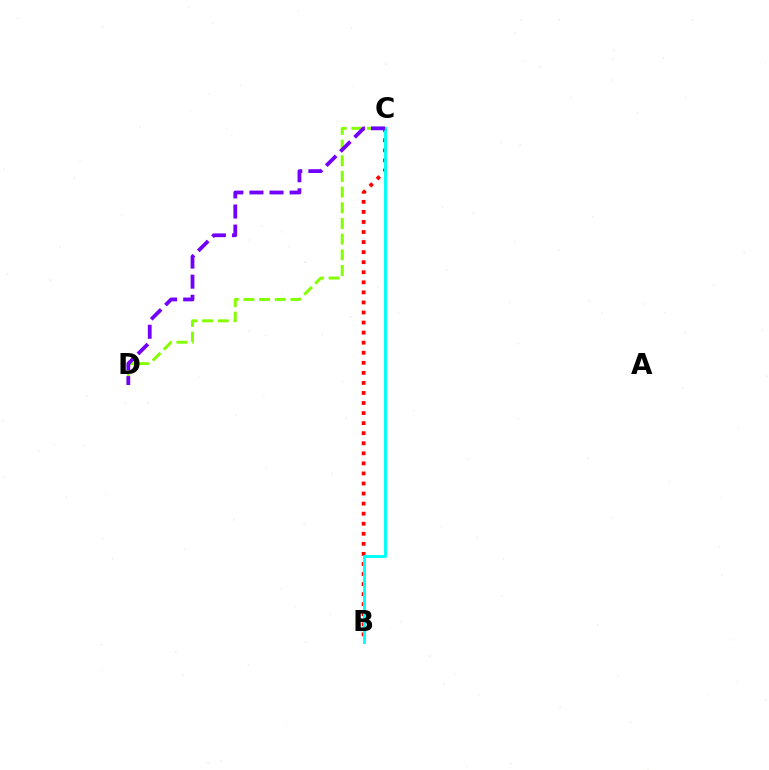{('B', 'C'): [{'color': '#ff0000', 'line_style': 'dotted', 'thickness': 2.73}, {'color': '#00fff6', 'line_style': 'solid', 'thickness': 2.1}], ('C', 'D'): [{'color': '#84ff00', 'line_style': 'dashed', 'thickness': 2.13}, {'color': '#7200ff', 'line_style': 'dashed', 'thickness': 2.73}]}